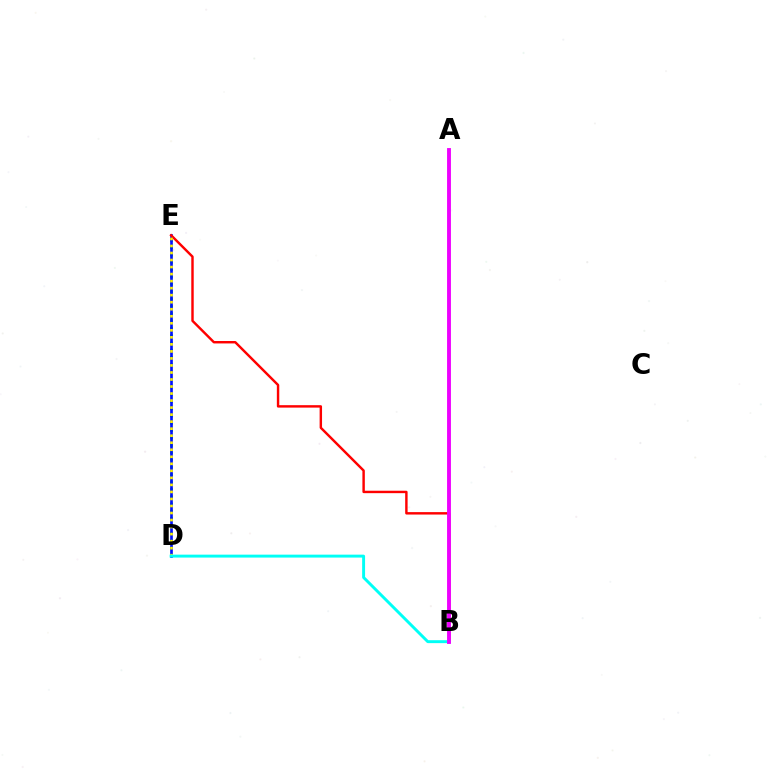{('D', 'E'): [{'color': '#08ff00', 'line_style': 'dotted', 'thickness': 1.99}, {'color': '#0010ff', 'line_style': 'solid', 'thickness': 1.92}, {'color': '#fcf500', 'line_style': 'dotted', 'thickness': 1.91}], ('B', 'E'): [{'color': '#ff0000', 'line_style': 'solid', 'thickness': 1.75}], ('B', 'D'): [{'color': '#00fff6', 'line_style': 'solid', 'thickness': 2.11}], ('A', 'B'): [{'color': '#ee00ff', 'line_style': 'solid', 'thickness': 2.79}]}